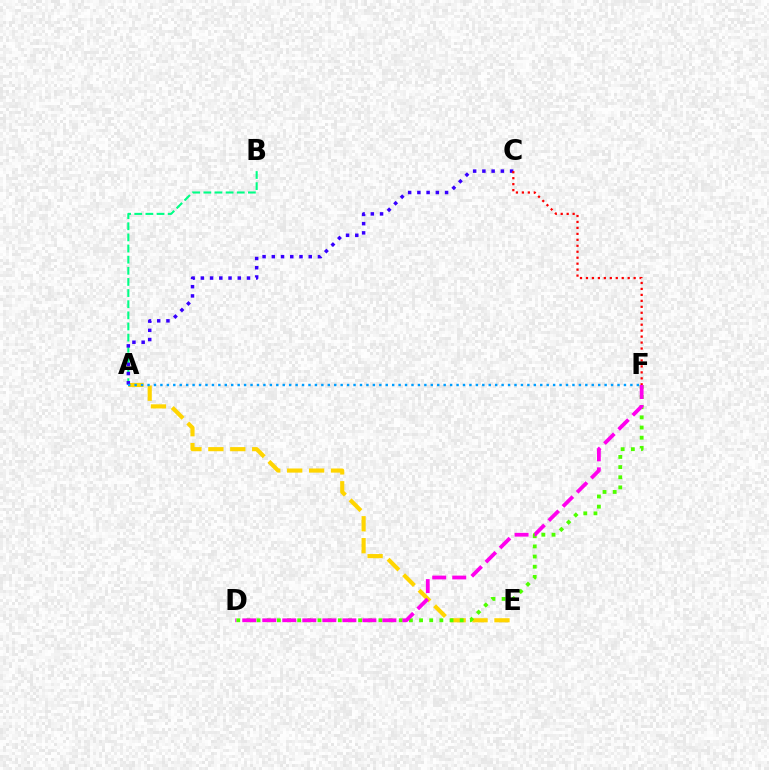{('A', 'B'): [{'color': '#00ff86', 'line_style': 'dashed', 'thickness': 1.51}], ('A', 'E'): [{'color': '#ffd500', 'line_style': 'dashed', 'thickness': 2.98}], ('A', 'C'): [{'color': '#3700ff', 'line_style': 'dotted', 'thickness': 2.51}], ('C', 'F'): [{'color': '#ff0000', 'line_style': 'dotted', 'thickness': 1.62}], ('D', 'F'): [{'color': '#4fff00', 'line_style': 'dotted', 'thickness': 2.76}, {'color': '#ff00ed', 'line_style': 'dashed', 'thickness': 2.72}], ('A', 'F'): [{'color': '#009eff', 'line_style': 'dotted', 'thickness': 1.75}]}